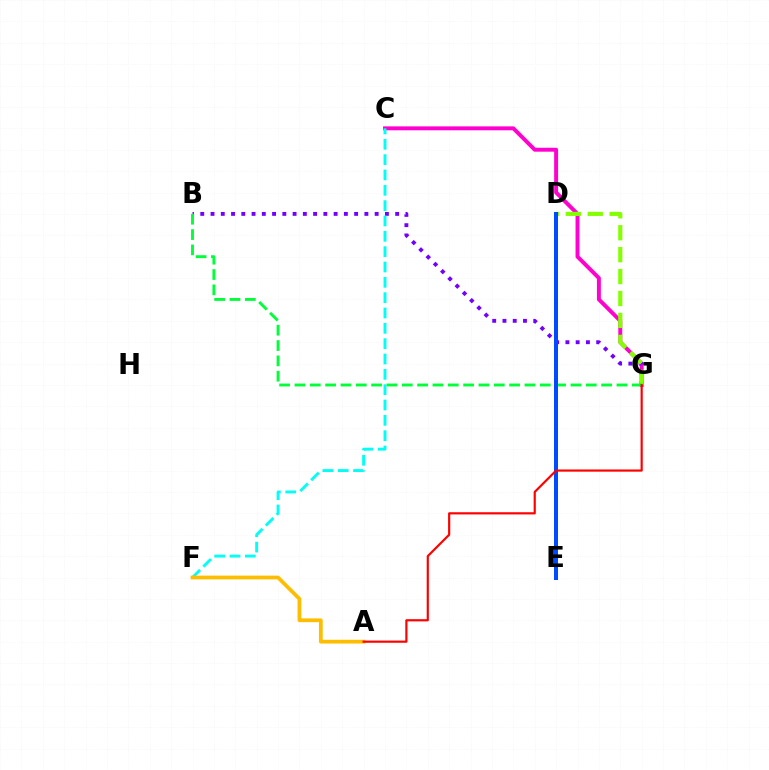{('C', 'G'): [{'color': '#ff00cf', 'line_style': 'solid', 'thickness': 2.83}], ('B', 'G'): [{'color': '#7200ff', 'line_style': 'dotted', 'thickness': 2.79}, {'color': '#00ff39', 'line_style': 'dashed', 'thickness': 2.08}], ('D', 'G'): [{'color': '#84ff00', 'line_style': 'dashed', 'thickness': 2.98}], ('C', 'F'): [{'color': '#00fff6', 'line_style': 'dashed', 'thickness': 2.08}], ('A', 'F'): [{'color': '#ffbd00', 'line_style': 'solid', 'thickness': 2.7}], ('D', 'E'): [{'color': '#004bff', 'line_style': 'solid', 'thickness': 2.88}], ('A', 'G'): [{'color': '#ff0000', 'line_style': 'solid', 'thickness': 1.57}]}